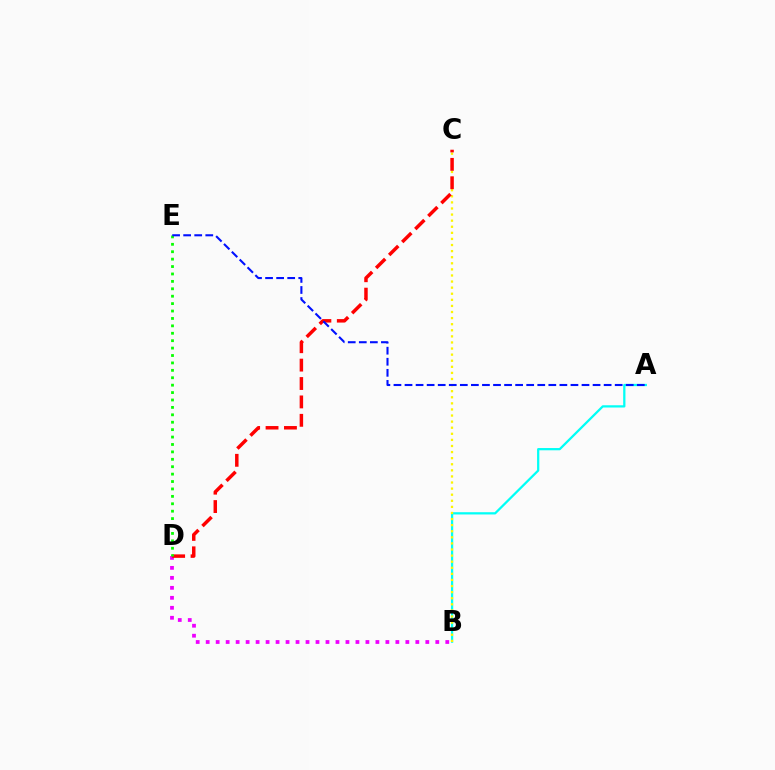{('B', 'D'): [{'color': '#ee00ff', 'line_style': 'dotted', 'thickness': 2.71}], ('A', 'B'): [{'color': '#00fff6', 'line_style': 'solid', 'thickness': 1.62}], ('B', 'C'): [{'color': '#fcf500', 'line_style': 'dotted', 'thickness': 1.65}], ('C', 'D'): [{'color': '#ff0000', 'line_style': 'dashed', 'thickness': 2.5}], ('D', 'E'): [{'color': '#08ff00', 'line_style': 'dotted', 'thickness': 2.01}], ('A', 'E'): [{'color': '#0010ff', 'line_style': 'dashed', 'thickness': 1.5}]}